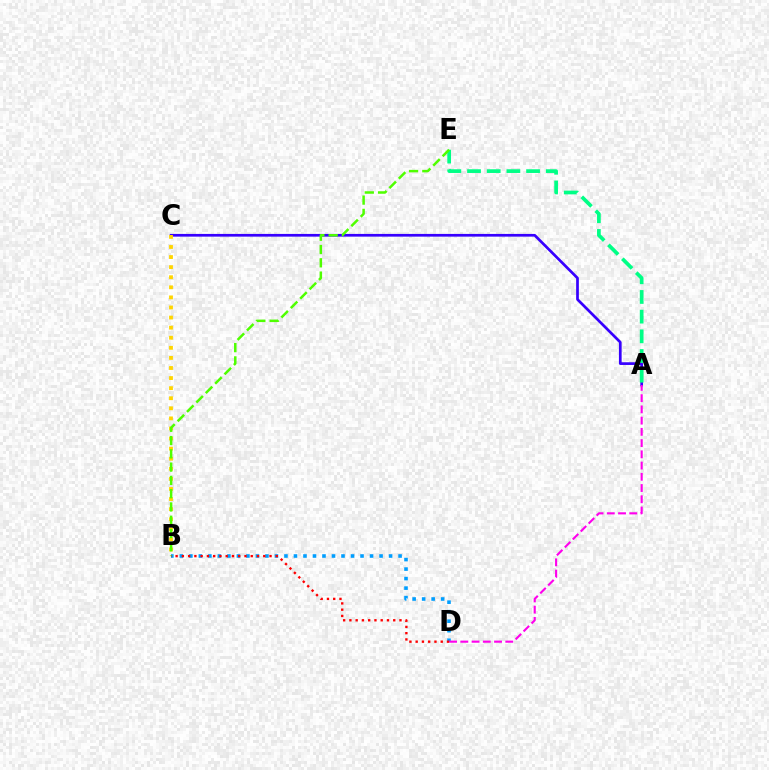{('A', 'C'): [{'color': '#3700ff', 'line_style': 'solid', 'thickness': 1.95}], ('B', 'D'): [{'color': '#009eff', 'line_style': 'dotted', 'thickness': 2.58}, {'color': '#ff0000', 'line_style': 'dotted', 'thickness': 1.7}], ('B', 'C'): [{'color': '#ffd500', 'line_style': 'dotted', 'thickness': 2.74}], ('A', 'E'): [{'color': '#00ff86', 'line_style': 'dashed', 'thickness': 2.67}], ('B', 'E'): [{'color': '#4fff00', 'line_style': 'dashed', 'thickness': 1.8}], ('A', 'D'): [{'color': '#ff00ed', 'line_style': 'dashed', 'thickness': 1.53}]}